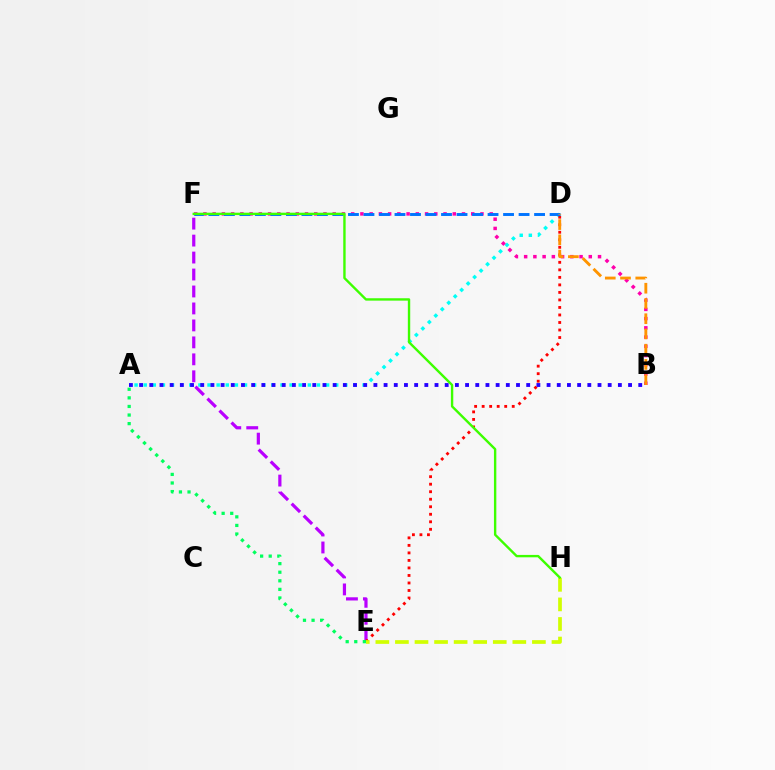{('A', 'D'): [{'color': '#00fff6', 'line_style': 'dotted', 'thickness': 2.48}], ('E', 'F'): [{'color': '#b900ff', 'line_style': 'dashed', 'thickness': 2.3}], ('D', 'E'): [{'color': '#ff0000', 'line_style': 'dotted', 'thickness': 2.04}], ('B', 'F'): [{'color': '#ff00ac', 'line_style': 'dotted', 'thickness': 2.51}], ('D', 'F'): [{'color': '#0074ff', 'line_style': 'dashed', 'thickness': 2.11}], ('B', 'D'): [{'color': '#ff9400', 'line_style': 'dashed', 'thickness': 2.07}], ('E', 'H'): [{'color': '#d1ff00', 'line_style': 'dashed', 'thickness': 2.66}], ('A', 'B'): [{'color': '#2500ff', 'line_style': 'dotted', 'thickness': 2.77}], ('F', 'H'): [{'color': '#3dff00', 'line_style': 'solid', 'thickness': 1.72}], ('A', 'E'): [{'color': '#00ff5c', 'line_style': 'dotted', 'thickness': 2.33}]}